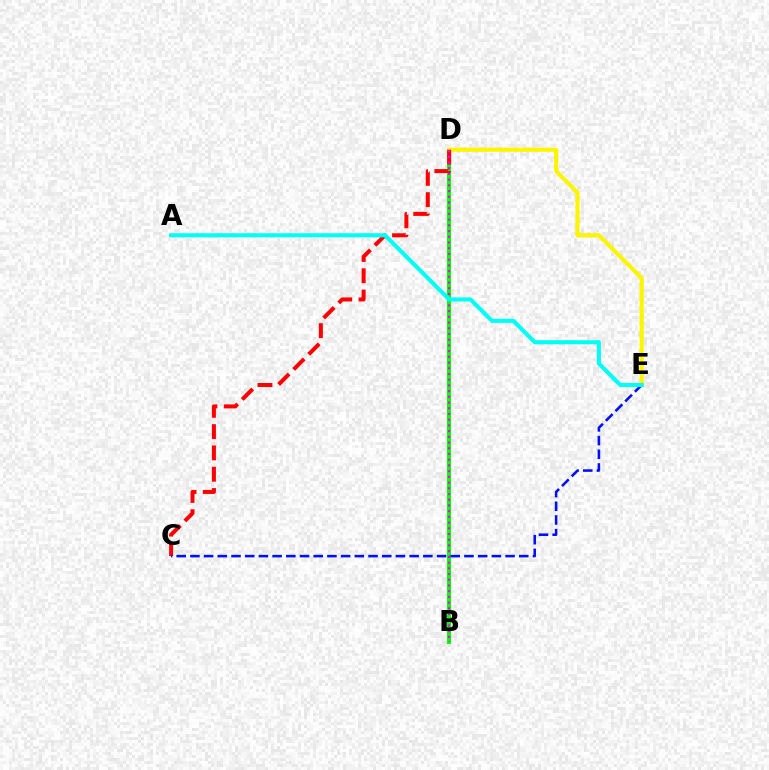{('B', 'D'): [{'color': '#08ff00', 'line_style': 'solid', 'thickness': 2.86}, {'color': '#ee00ff', 'line_style': 'dotted', 'thickness': 1.55}], ('D', 'E'): [{'color': '#fcf500', 'line_style': 'solid', 'thickness': 2.96}], ('C', 'D'): [{'color': '#ff0000', 'line_style': 'dashed', 'thickness': 2.89}], ('C', 'E'): [{'color': '#0010ff', 'line_style': 'dashed', 'thickness': 1.86}], ('A', 'E'): [{'color': '#00fff6', 'line_style': 'solid', 'thickness': 2.94}]}